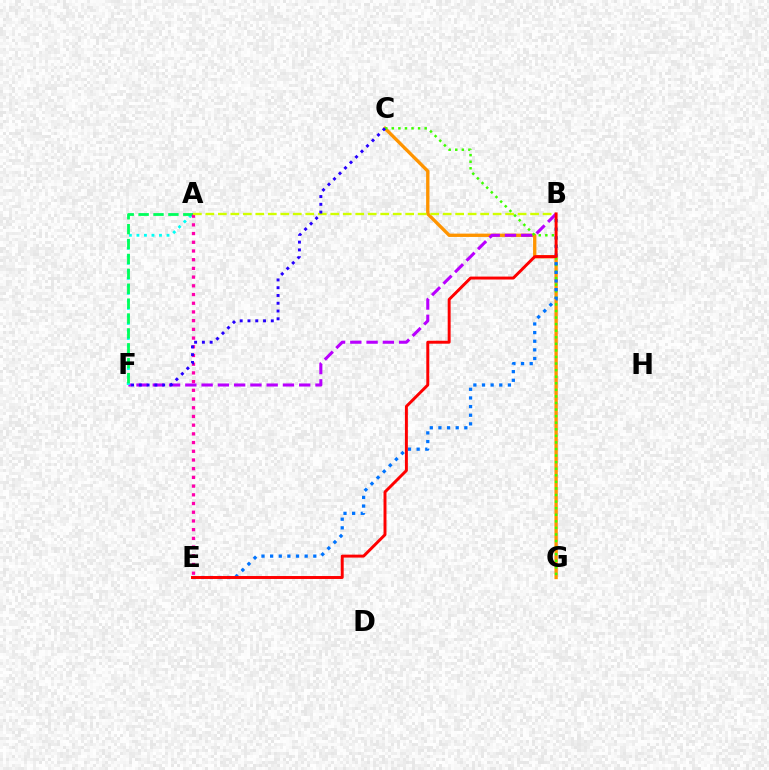{('C', 'G'): [{'color': '#ff9400', 'line_style': 'solid', 'thickness': 2.39}, {'color': '#3dff00', 'line_style': 'dotted', 'thickness': 1.79}], ('B', 'F'): [{'color': '#b900ff', 'line_style': 'dashed', 'thickness': 2.21}], ('A', 'F'): [{'color': '#00fff6', 'line_style': 'dotted', 'thickness': 2.04}, {'color': '#00ff5c', 'line_style': 'dashed', 'thickness': 2.02}], ('B', 'E'): [{'color': '#0074ff', 'line_style': 'dotted', 'thickness': 2.35}, {'color': '#ff0000', 'line_style': 'solid', 'thickness': 2.12}], ('A', 'E'): [{'color': '#ff00ac', 'line_style': 'dotted', 'thickness': 2.37}], ('A', 'B'): [{'color': '#d1ff00', 'line_style': 'dashed', 'thickness': 1.7}], ('C', 'F'): [{'color': '#2500ff', 'line_style': 'dotted', 'thickness': 2.11}]}